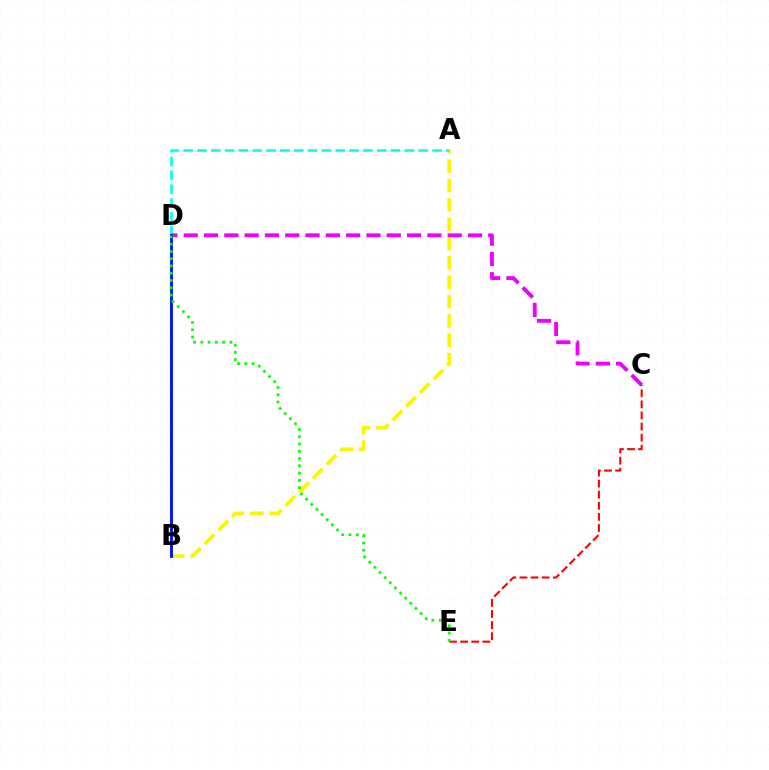{('A', 'B'): [{'color': '#fcf500', 'line_style': 'dashed', 'thickness': 2.63}], ('A', 'D'): [{'color': '#00fff6', 'line_style': 'dashed', 'thickness': 1.88}], ('C', 'E'): [{'color': '#ff0000', 'line_style': 'dashed', 'thickness': 1.51}], ('C', 'D'): [{'color': '#ee00ff', 'line_style': 'dashed', 'thickness': 2.76}], ('B', 'D'): [{'color': '#0010ff', 'line_style': 'solid', 'thickness': 2.07}], ('D', 'E'): [{'color': '#08ff00', 'line_style': 'dotted', 'thickness': 1.97}]}